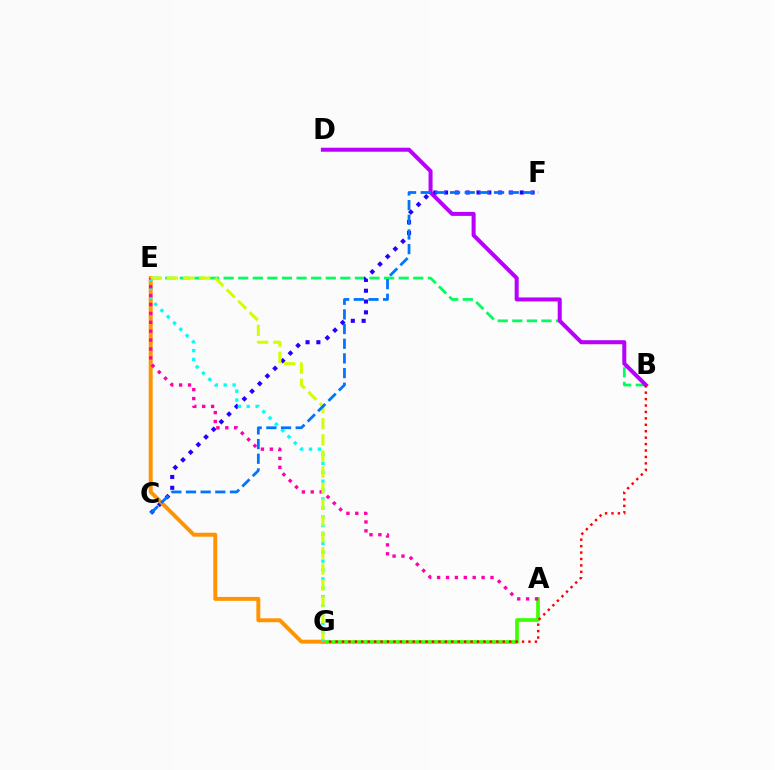{('B', 'E'): [{'color': '#00ff5c', 'line_style': 'dashed', 'thickness': 1.98}], ('B', 'D'): [{'color': '#b900ff', 'line_style': 'solid', 'thickness': 2.89}], ('C', 'F'): [{'color': '#2500ff', 'line_style': 'dotted', 'thickness': 2.94}, {'color': '#0074ff', 'line_style': 'dashed', 'thickness': 1.99}], ('A', 'G'): [{'color': '#3dff00', 'line_style': 'solid', 'thickness': 2.65}], ('B', 'G'): [{'color': '#ff0000', 'line_style': 'dotted', 'thickness': 1.75}], ('E', 'G'): [{'color': '#ff9400', 'line_style': 'solid', 'thickness': 2.83}, {'color': '#00fff6', 'line_style': 'dotted', 'thickness': 2.41}, {'color': '#d1ff00', 'line_style': 'dashed', 'thickness': 2.19}], ('A', 'E'): [{'color': '#ff00ac', 'line_style': 'dotted', 'thickness': 2.42}]}